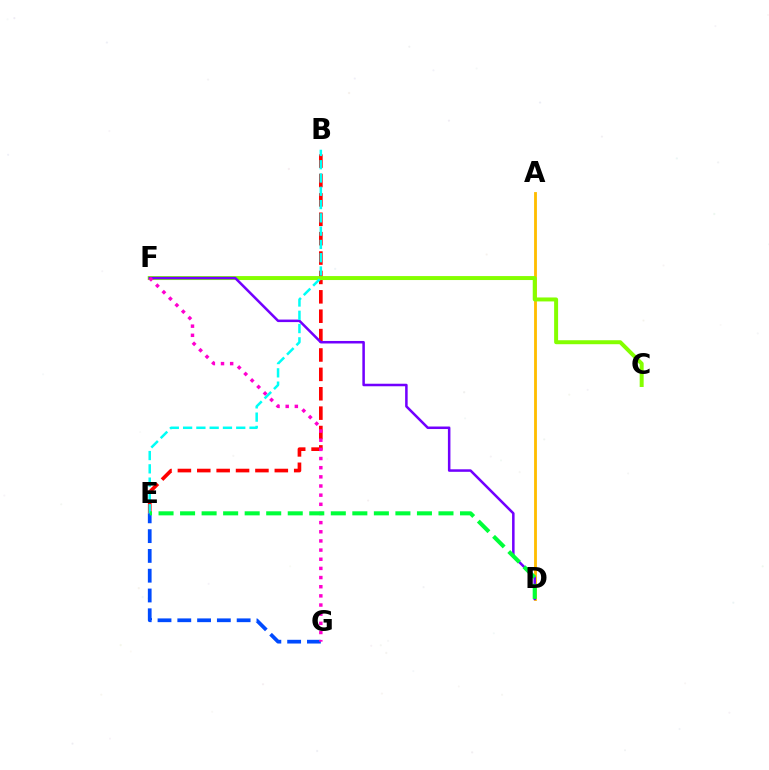{('B', 'E'): [{'color': '#ff0000', 'line_style': 'dashed', 'thickness': 2.63}, {'color': '#00fff6', 'line_style': 'dashed', 'thickness': 1.8}], ('A', 'D'): [{'color': '#ffbd00', 'line_style': 'solid', 'thickness': 2.04}], ('C', 'F'): [{'color': '#84ff00', 'line_style': 'solid', 'thickness': 2.86}], ('D', 'F'): [{'color': '#7200ff', 'line_style': 'solid', 'thickness': 1.82}], ('E', 'G'): [{'color': '#004bff', 'line_style': 'dashed', 'thickness': 2.69}], ('F', 'G'): [{'color': '#ff00cf', 'line_style': 'dotted', 'thickness': 2.49}], ('D', 'E'): [{'color': '#00ff39', 'line_style': 'dashed', 'thickness': 2.93}]}